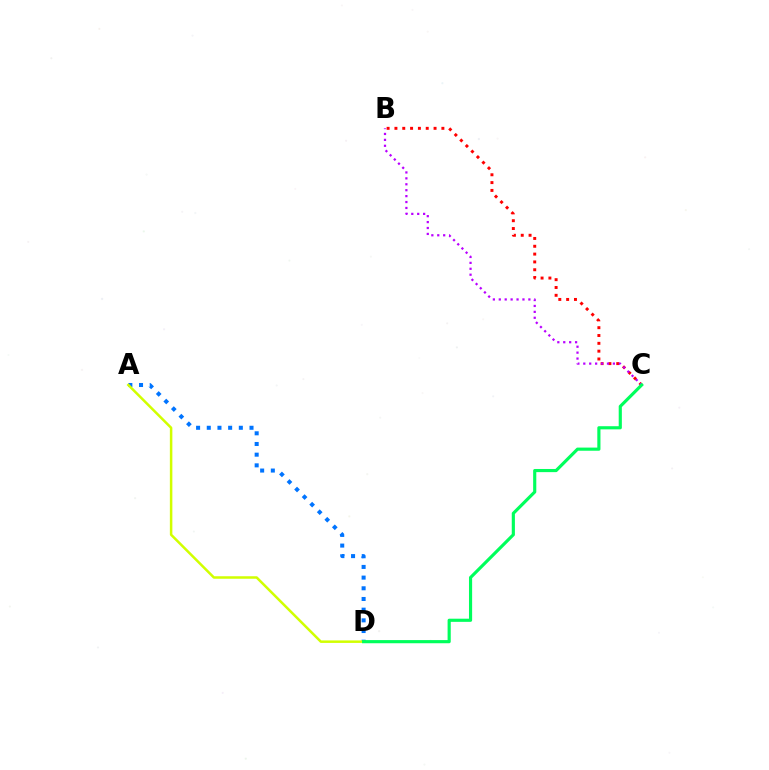{('A', 'D'): [{'color': '#0074ff', 'line_style': 'dotted', 'thickness': 2.9}, {'color': '#d1ff00', 'line_style': 'solid', 'thickness': 1.8}], ('B', 'C'): [{'color': '#ff0000', 'line_style': 'dotted', 'thickness': 2.13}, {'color': '#b900ff', 'line_style': 'dotted', 'thickness': 1.61}], ('C', 'D'): [{'color': '#00ff5c', 'line_style': 'solid', 'thickness': 2.27}]}